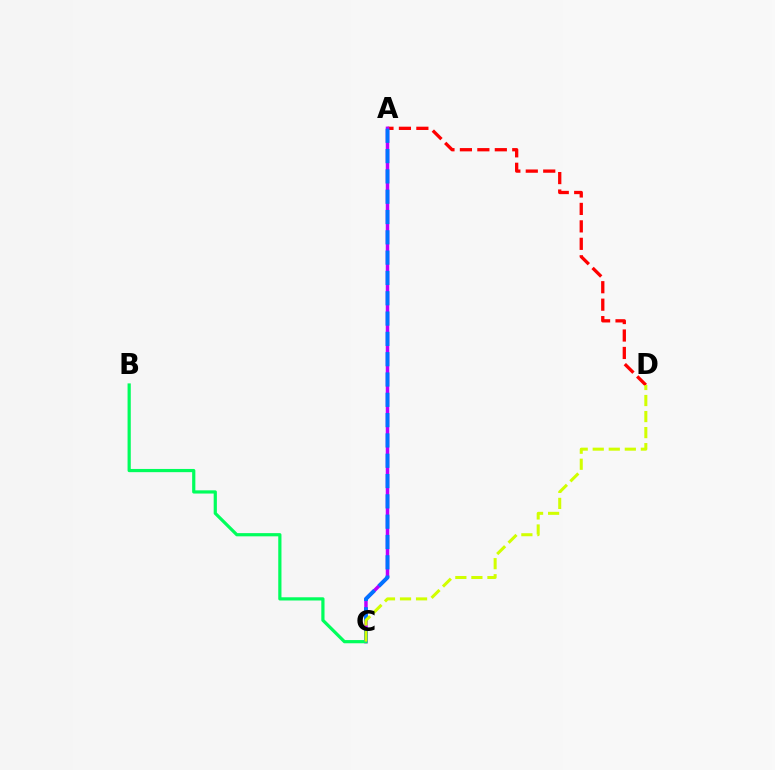{('A', 'D'): [{'color': '#ff0000', 'line_style': 'dashed', 'thickness': 2.37}], ('A', 'C'): [{'color': '#b900ff', 'line_style': 'solid', 'thickness': 2.5}, {'color': '#0074ff', 'line_style': 'dashed', 'thickness': 2.76}], ('B', 'C'): [{'color': '#00ff5c', 'line_style': 'solid', 'thickness': 2.31}], ('C', 'D'): [{'color': '#d1ff00', 'line_style': 'dashed', 'thickness': 2.18}]}